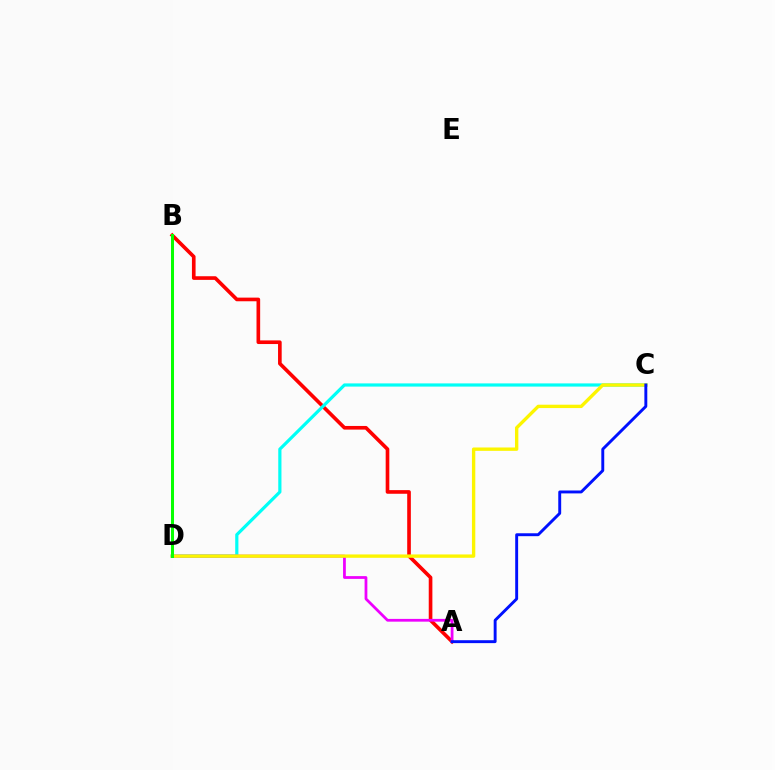{('A', 'B'): [{'color': '#ff0000', 'line_style': 'solid', 'thickness': 2.62}], ('C', 'D'): [{'color': '#00fff6', 'line_style': 'solid', 'thickness': 2.3}, {'color': '#fcf500', 'line_style': 'solid', 'thickness': 2.42}], ('A', 'D'): [{'color': '#ee00ff', 'line_style': 'solid', 'thickness': 1.99}], ('A', 'C'): [{'color': '#0010ff', 'line_style': 'solid', 'thickness': 2.1}], ('B', 'D'): [{'color': '#08ff00', 'line_style': 'solid', 'thickness': 2.17}]}